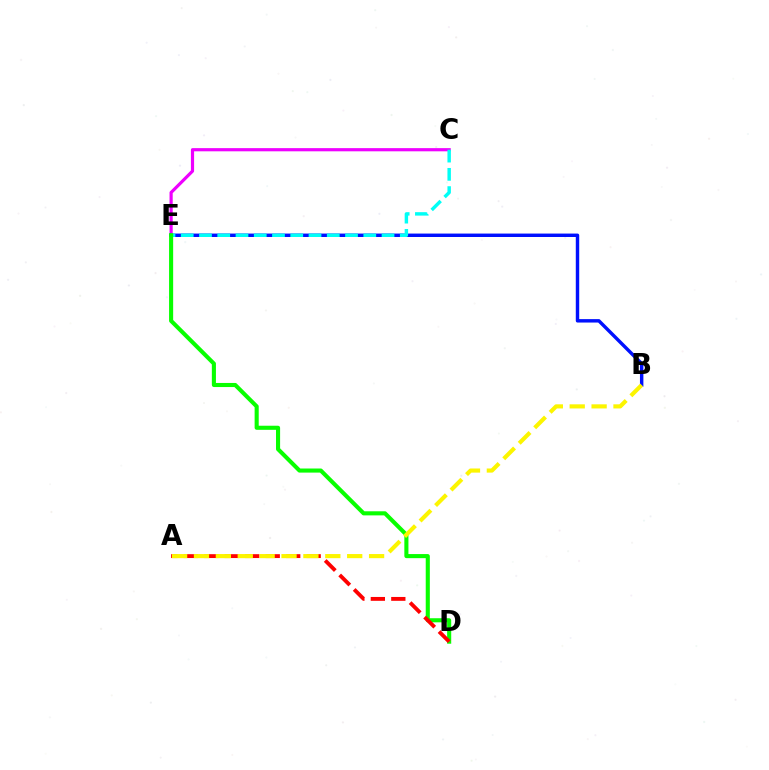{('C', 'E'): [{'color': '#ee00ff', 'line_style': 'solid', 'thickness': 2.29}, {'color': '#00fff6', 'line_style': 'dashed', 'thickness': 2.48}], ('B', 'E'): [{'color': '#0010ff', 'line_style': 'solid', 'thickness': 2.47}], ('D', 'E'): [{'color': '#08ff00', 'line_style': 'solid', 'thickness': 2.95}], ('A', 'D'): [{'color': '#ff0000', 'line_style': 'dashed', 'thickness': 2.78}], ('A', 'B'): [{'color': '#fcf500', 'line_style': 'dashed', 'thickness': 2.97}]}